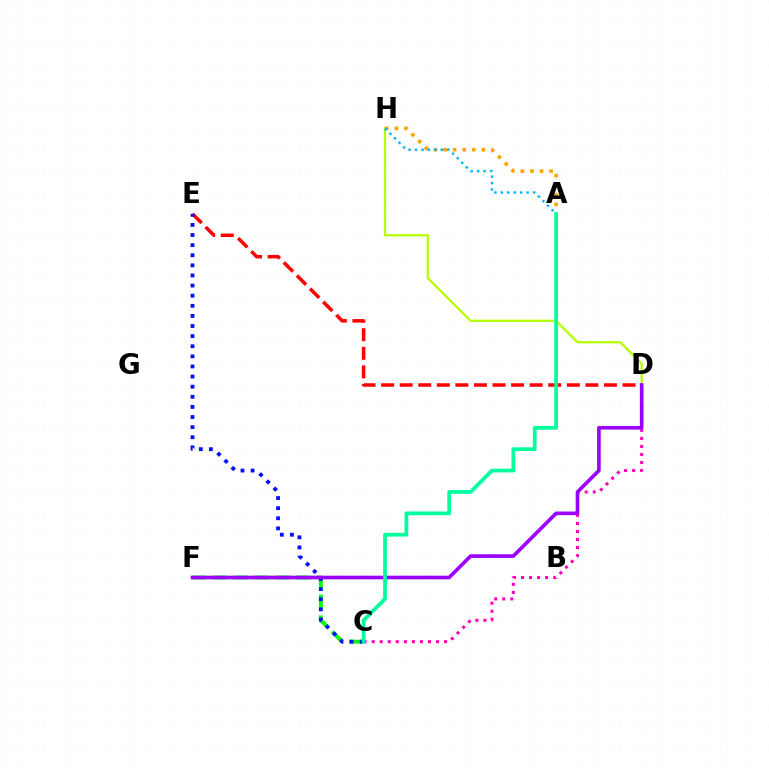{('D', 'H'): [{'color': '#b3ff00', 'line_style': 'solid', 'thickness': 1.63}], ('C', 'F'): [{'color': '#08ff00', 'line_style': 'dashed', 'thickness': 2.84}], ('D', 'E'): [{'color': '#ff0000', 'line_style': 'dashed', 'thickness': 2.52}], ('A', 'H'): [{'color': '#ffa500', 'line_style': 'dotted', 'thickness': 2.6}, {'color': '#00b5ff', 'line_style': 'dotted', 'thickness': 1.75}], ('C', 'D'): [{'color': '#ff00bd', 'line_style': 'dotted', 'thickness': 2.18}], ('C', 'E'): [{'color': '#0010ff', 'line_style': 'dotted', 'thickness': 2.75}], ('D', 'F'): [{'color': '#9b00ff', 'line_style': 'solid', 'thickness': 2.61}], ('A', 'C'): [{'color': '#00ff9d', 'line_style': 'solid', 'thickness': 2.68}]}